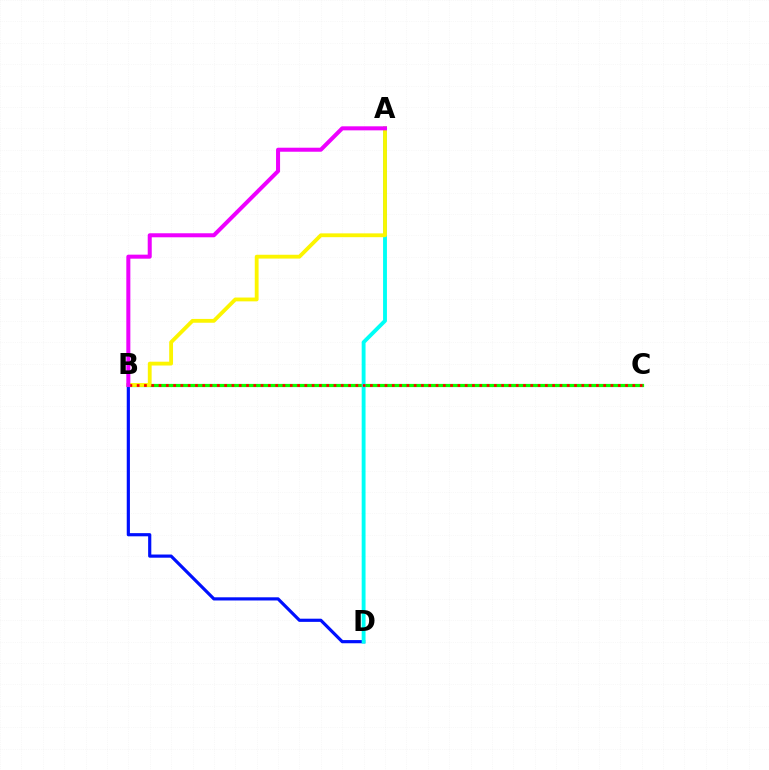{('B', 'D'): [{'color': '#0010ff', 'line_style': 'solid', 'thickness': 2.29}], ('B', 'C'): [{'color': '#08ff00', 'line_style': 'solid', 'thickness': 2.31}, {'color': '#ff0000', 'line_style': 'dotted', 'thickness': 1.98}], ('A', 'D'): [{'color': '#00fff6', 'line_style': 'solid', 'thickness': 2.78}], ('A', 'B'): [{'color': '#fcf500', 'line_style': 'solid', 'thickness': 2.75}, {'color': '#ee00ff', 'line_style': 'solid', 'thickness': 2.9}]}